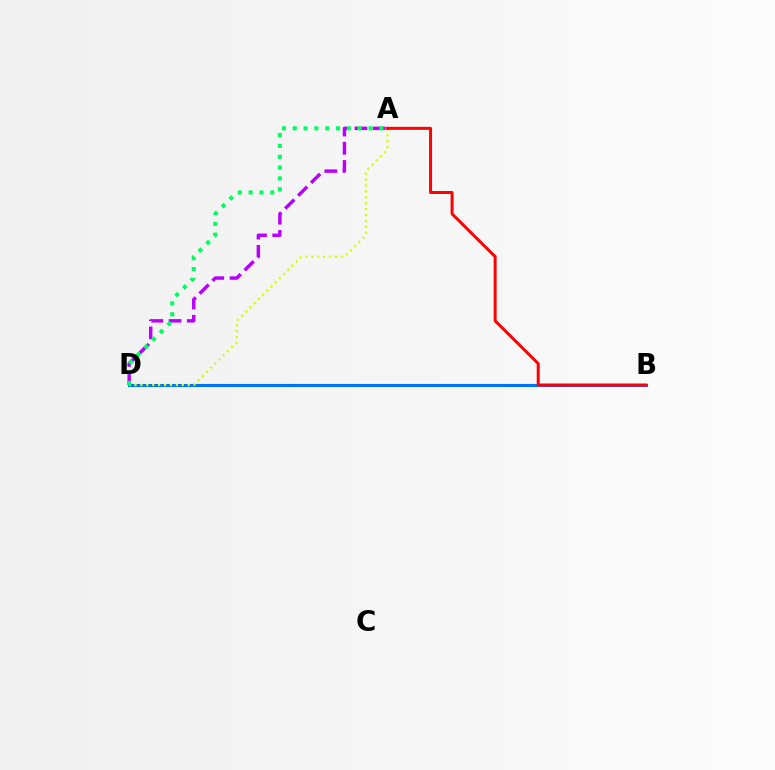{('A', 'D'): [{'color': '#b900ff', 'line_style': 'dashed', 'thickness': 2.48}, {'color': '#d1ff00', 'line_style': 'dotted', 'thickness': 1.61}, {'color': '#00ff5c', 'line_style': 'dotted', 'thickness': 2.94}], ('B', 'D'): [{'color': '#0074ff', 'line_style': 'solid', 'thickness': 2.19}], ('A', 'B'): [{'color': '#ff0000', 'line_style': 'solid', 'thickness': 2.15}]}